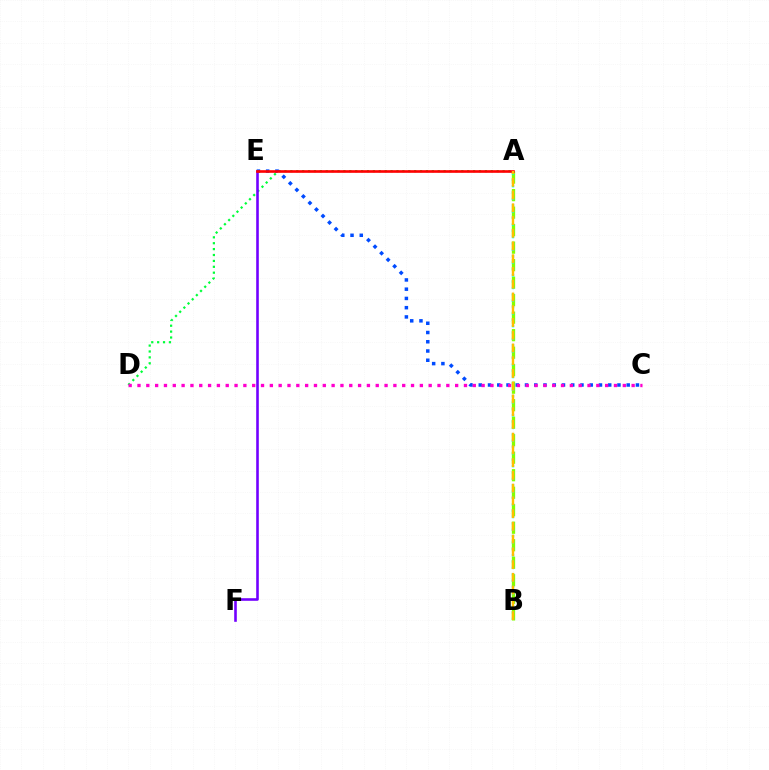{('A', 'B'): [{'color': '#84ff00', 'line_style': 'dashed', 'thickness': 2.38}, {'color': '#00fff6', 'line_style': 'dotted', 'thickness': 1.73}, {'color': '#ffbd00', 'line_style': 'dashed', 'thickness': 1.73}], ('A', 'D'): [{'color': '#00ff39', 'line_style': 'dotted', 'thickness': 1.6}], ('C', 'E'): [{'color': '#004bff', 'line_style': 'dotted', 'thickness': 2.51}], ('C', 'D'): [{'color': '#ff00cf', 'line_style': 'dotted', 'thickness': 2.4}], ('E', 'F'): [{'color': '#7200ff', 'line_style': 'solid', 'thickness': 1.87}], ('A', 'E'): [{'color': '#ff0000', 'line_style': 'solid', 'thickness': 1.9}]}